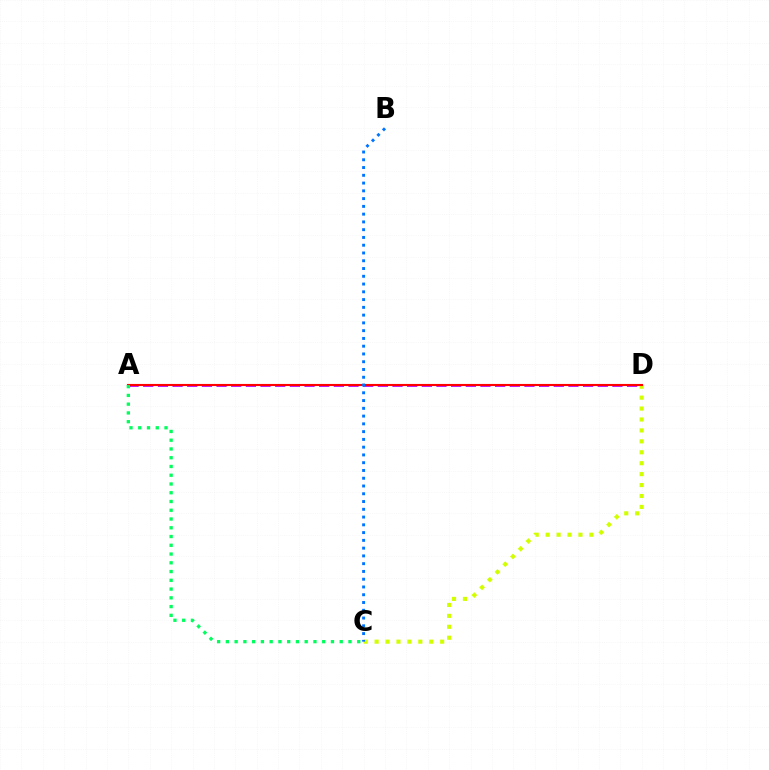{('A', 'D'): [{'color': '#b900ff', 'line_style': 'dashed', 'thickness': 1.99}, {'color': '#ff0000', 'line_style': 'solid', 'thickness': 1.52}], ('C', 'D'): [{'color': '#d1ff00', 'line_style': 'dotted', 'thickness': 2.97}], ('A', 'C'): [{'color': '#00ff5c', 'line_style': 'dotted', 'thickness': 2.38}], ('B', 'C'): [{'color': '#0074ff', 'line_style': 'dotted', 'thickness': 2.11}]}